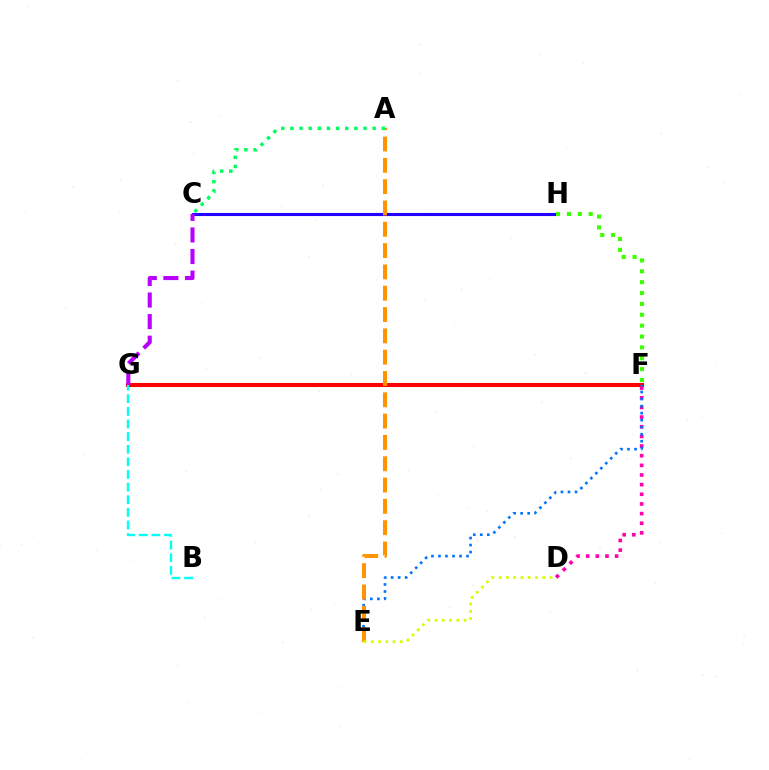{('C', 'H'): [{'color': '#2500ff', 'line_style': 'solid', 'thickness': 2.23}], ('F', 'G'): [{'color': '#ff0000', 'line_style': 'solid', 'thickness': 2.93}], ('D', 'F'): [{'color': '#ff00ac', 'line_style': 'dotted', 'thickness': 2.62}], ('E', 'F'): [{'color': '#0074ff', 'line_style': 'dotted', 'thickness': 1.91}], ('A', 'E'): [{'color': '#ff9400', 'line_style': 'dashed', 'thickness': 2.9}], ('B', 'G'): [{'color': '#00fff6', 'line_style': 'dashed', 'thickness': 1.72}], ('D', 'E'): [{'color': '#d1ff00', 'line_style': 'dotted', 'thickness': 1.97}], ('C', 'G'): [{'color': '#b900ff', 'line_style': 'dashed', 'thickness': 2.93}], ('A', 'C'): [{'color': '#00ff5c', 'line_style': 'dotted', 'thickness': 2.48}], ('F', 'H'): [{'color': '#3dff00', 'line_style': 'dotted', 'thickness': 2.95}]}